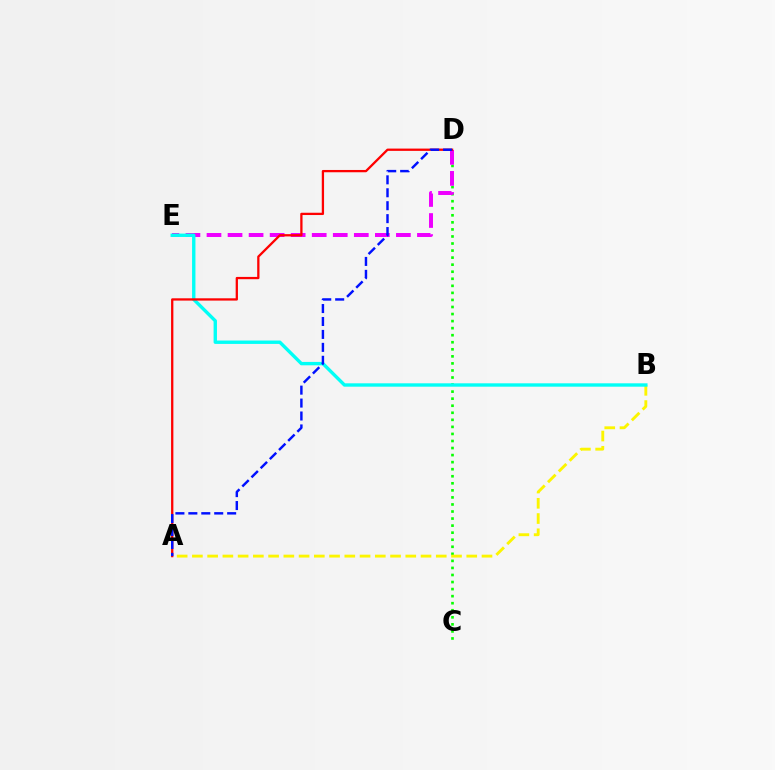{('C', 'D'): [{'color': '#08ff00', 'line_style': 'dotted', 'thickness': 1.92}], ('A', 'B'): [{'color': '#fcf500', 'line_style': 'dashed', 'thickness': 2.07}], ('D', 'E'): [{'color': '#ee00ff', 'line_style': 'dashed', 'thickness': 2.86}], ('B', 'E'): [{'color': '#00fff6', 'line_style': 'solid', 'thickness': 2.43}], ('A', 'D'): [{'color': '#ff0000', 'line_style': 'solid', 'thickness': 1.65}, {'color': '#0010ff', 'line_style': 'dashed', 'thickness': 1.76}]}